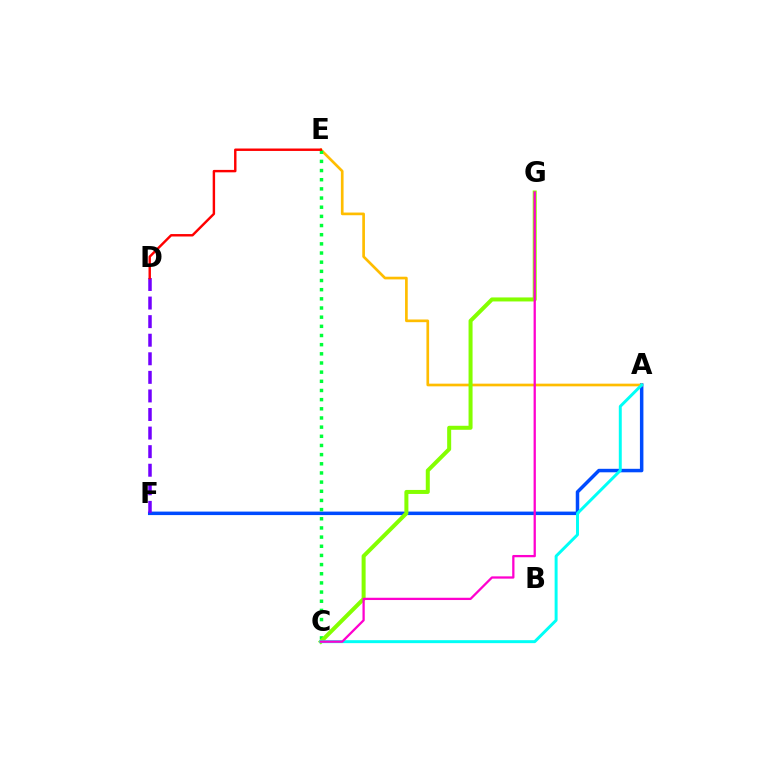{('A', 'F'): [{'color': '#004bff', 'line_style': 'solid', 'thickness': 2.52}], ('A', 'E'): [{'color': '#ffbd00', 'line_style': 'solid', 'thickness': 1.93}], ('C', 'E'): [{'color': '#00ff39', 'line_style': 'dotted', 'thickness': 2.49}], ('C', 'G'): [{'color': '#84ff00', 'line_style': 'solid', 'thickness': 2.89}, {'color': '#ff00cf', 'line_style': 'solid', 'thickness': 1.64}], ('D', 'F'): [{'color': '#7200ff', 'line_style': 'dashed', 'thickness': 2.52}], ('D', 'E'): [{'color': '#ff0000', 'line_style': 'solid', 'thickness': 1.75}], ('A', 'C'): [{'color': '#00fff6', 'line_style': 'solid', 'thickness': 2.13}]}